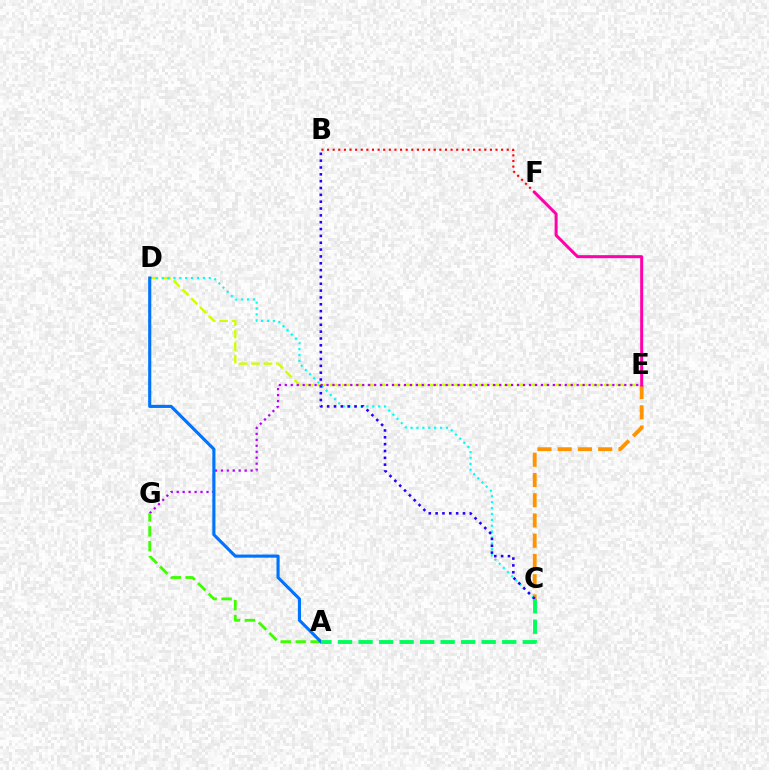{('D', 'E'): [{'color': '#d1ff00', 'line_style': 'dashed', 'thickness': 1.69}], ('C', 'E'): [{'color': '#ff9400', 'line_style': 'dashed', 'thickness': 2.75}], ('B', 'F'): [{'color': '#ff0000', 'line_style': 'dotted', 'thickness': 1.53}], ('E', 'F'): [{'color': '#ff00ac', 'line_style': 'solid', 'thickness': 2.16}], ('C', 'D'): [{'color': '#00fff6', 'line_style': 'dotted', 'thickness': 1.6}], ('B', 'C'): [{'color': '#2500ff', 'line_style': 'dotted', 'thickness': 1.86}], ('E', 'G'): [{'color': '#b900ff', 'line_style': 'dotted', 'thickness': 1.62}], ('A', 'G'): [{'color': '#3dff00', 'line_style': 'dashed', 'thickness': 2.03}], ('A', 'D'): [{'color': '#0074ff', 'line_style': 'solid', 'thickness': 2.25}], ('A', 'C'): [{'color': '#00ff5c', 'line_style': 'dashed', 'thickness': 2.79}]}